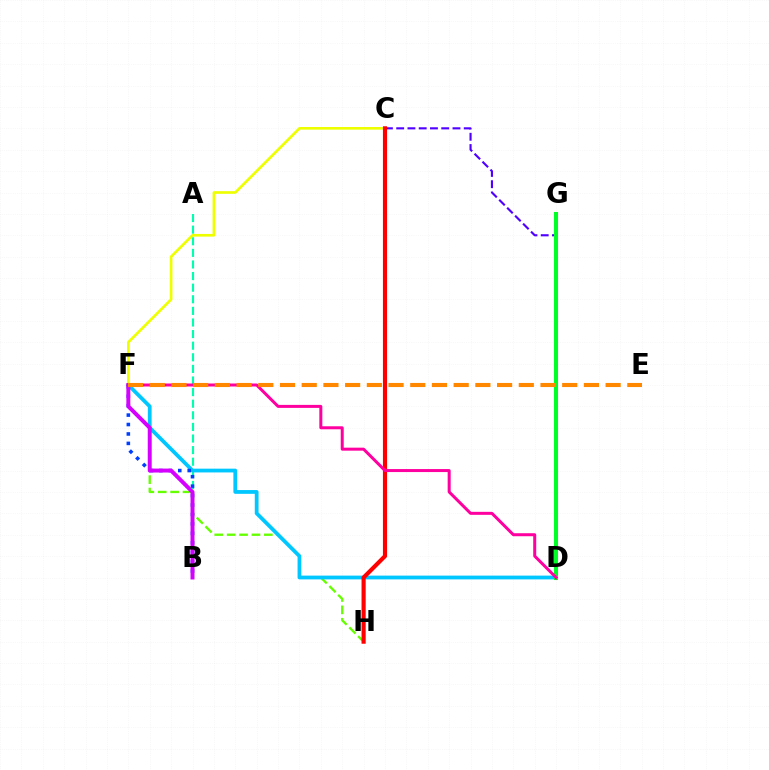{('F', 'H'): [{'color': '#66ff00', 'line_style': 'dashed', 'thickness': 1.68}], ('C', 'D'): [{'color': '#4f00ff', 'line_style': 'dashed', 'thickness': 1.53}], ('A', 'B'): [{'color': '#00ffaf', 'line_style': 'dashed', 'thickness': 1.58}], ('D', 'F'): [{'color': '#00c7ff', 'line_style': 'solid', 'thickness': 2.72}, {'color': '#ff00a0', 'line_style': 'solid', 'thickness': 2.16}], ('C', 'F'): [{'color': '#eeff00', 'line_style': 'solid', 'thickness': 1.91}], ('B', 'F'): [{'color': '#003fff', 'line_style': 'dotted', 'thickness': 2.56}, {'color': '#d600ff', 'line_style': 'solid', 'thickness': 2.85}], ('D', 'G'): [{'color': '#00ff27', 'line_style': 'solid', 'thickness': 2.93}], ('C', 'H'): [{'color': '#ff0000', 'line_style': 'solid', 'thickness': 2.98}], ('E', 'F'): [{'color': '#ff8800', 'line_style': 'dashed', 'thickness': 2.95}]}